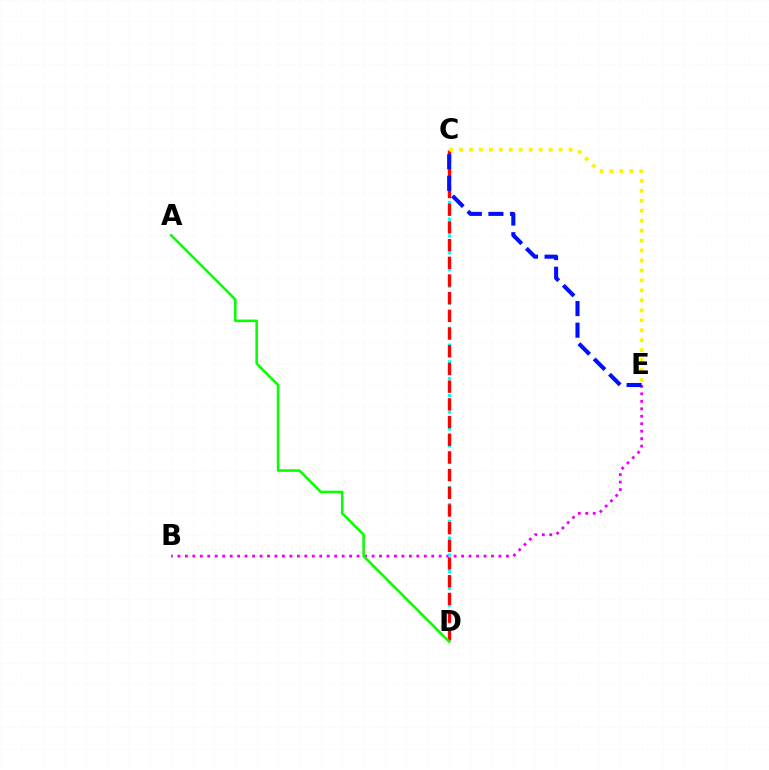{('B', 'E'): [{'color': '#ee00ff', 'line_style': 'dotted', 'thickness': 2.03}], ('C', 'D'): [{'color': '#00fff6', 'line_style': 'dotted', 'thickness': 2.28}, {'color': '#ff0000', 'line_style': 'dashed', 'thickness': 2.4}], ('A', 'D'): [{'color': '#08ff00', 'line_style': 'solid', 'thickness': 1.84}], ('C', 'E'): [{'color': '#0010ff', 'line_style': 'dashed', 'thickness': 2.93}, {'color': '#fcf500', 'line_style': 'dotted', 'thickness': 2.71}]}